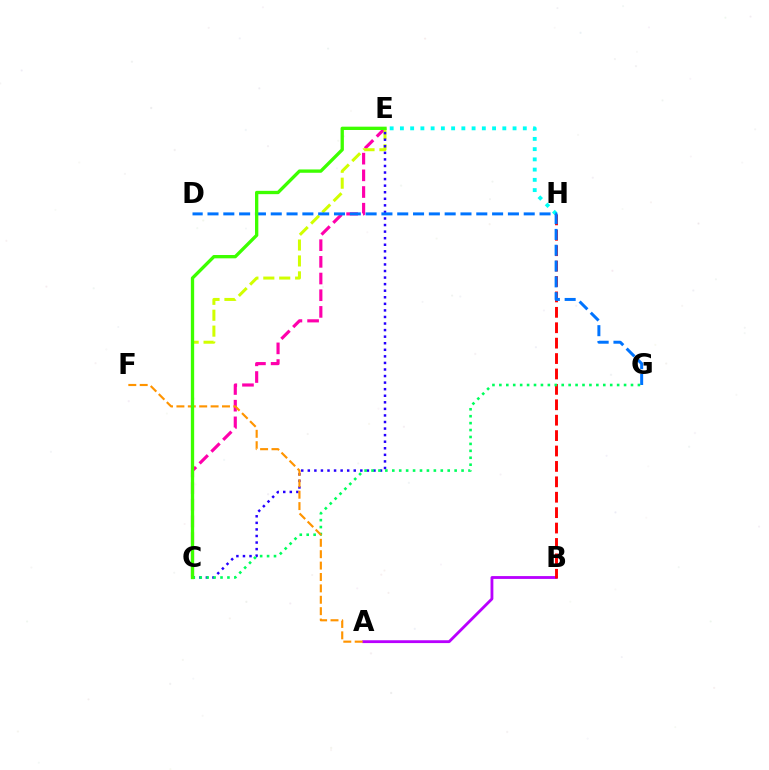{('A', 'B'): [{'color': '#b900ff', 'line_style': 'solid', 'thickness': 2.04}], ('C', 'E'): [{'color': '#ff00ac', 'line_style': 'dashed', 'thickness': 2.27}, {'color': '#d1ff00', 'line_style': 'dashed', 'thickness': 2.16}, {'color': '#2500ff', 'line_style': 'dotted', 'thickness': 1.78}, {'color': '#3dff00', 'line_style': 'solid', 'thickness': 2.39}], ('E', 'H'): [{'color': '#00fff6', 'line_style': 'dotted', 'thickness': 2.78}], ('B', 'H'): [{'color': '#ff0000', 'line_style': 'dashed', 'thickness': 2.09}], ('D', 'G'): [{'color': '#0074ff', 'line_style': 'dashed', 'thickness': 2.15}], ('C', 'G'): [{'color': '#00ff5c', 'line_style': 'dotted', 'thickness': 1.88}], ('A', 'F'): [{'color': '#ff9400', 'line_style': 'dashed', 'thickness': 1.55}]}